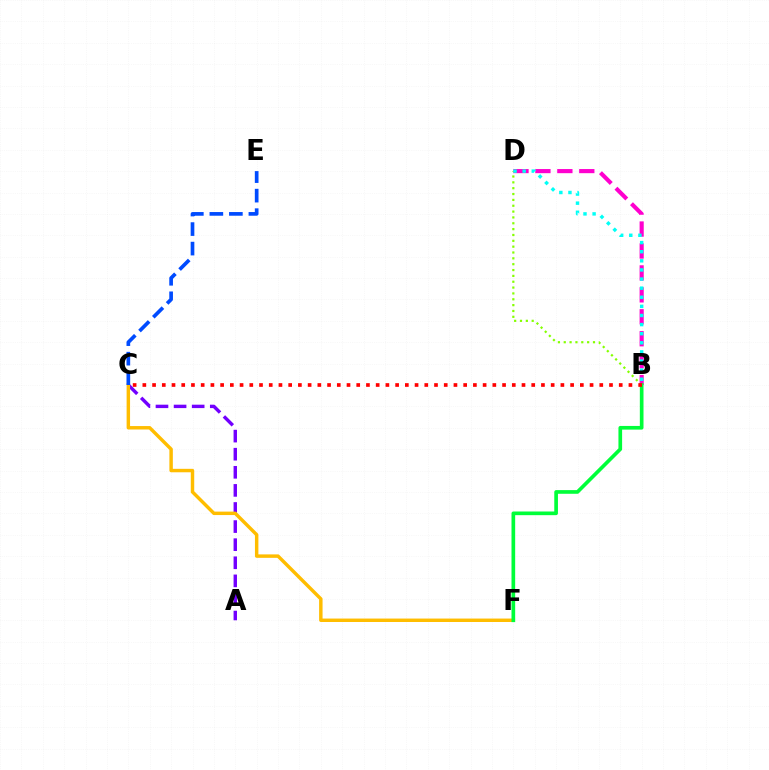{('A', 'C'): [{'color': '#7200ff', 'line_style': 'dashed', 'thickness': 2.46}], ('B', 'D'): [{'color': '#ff00cf', 'line_style': 'dashed', 'thickness': 2.98}, {'color': '#84ff00', 'line_style': 'dotted', 'thickness': 1.59}, {'color': '#00fff6', 'line_style': 'dotted', 'thickness': 2.47}], ('C', 'F'): [{'color': '#ffbd00', 'line_style': 'solid', 'thickness': 2.48}], ('B', 'F'): [{'color': '#00ff39', 'line_style': 'solid', 'thickness': 2.64}], ('C', 'E'): [{'color': '#004bff', 'line_style': 'dashed', 'thickness': 2.65}], ('B', 'C'): [{'color': '#ff0000', 'line_style': 'dotted', 'thickness': 2.64}]}